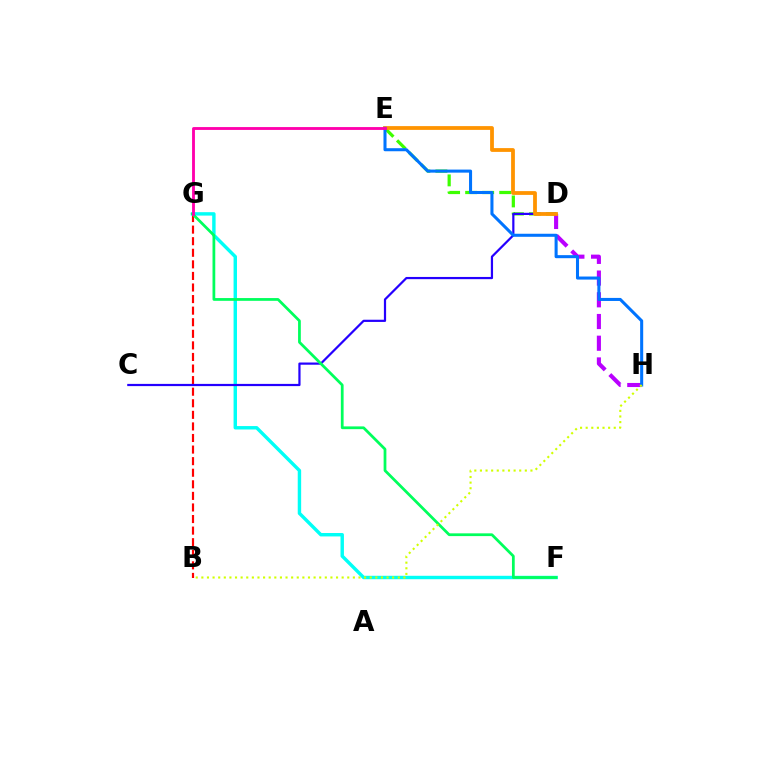{('B', 'G'): [{'color': '#ff0000', 'line_style': 'dashed', 'thickness': 1.57}], ('D', 'E'): [{'color': '#3dff00', 'line_style': 'dashed', 'thickness': 2.32}, {'color': '#ff9400', 'line_style': 'solid', 'thickness': 2.72}], ('F', 'G'): [{'color': '#00fff6', 'line_style': 'solid', 'thickness': 2.46}, {'color': '#00ff5c', 'line_style': 'solid', 'thickness': 1.98}], ('C', 'D'): [{'color': '#2500ff', 'line_style': 'solid', 'thickness': 1.59}], ('D', 'H'): [{'color': '#b900ff', 'line_style': 'dashed', 'thickness': 2.95}], ('E', 'H'): [{'color': '#0074ff', 'line_style': 'solid', 'thickness': 2.2}], ('E', 'G'): [{'color': '#ff00ac', 'line_style': 'solid', 'thickness': 2.06}], ('B', 'H'): [{'color': '#d1ff00', 'line_style': 'dotted', 'thickness': 1.52}]}